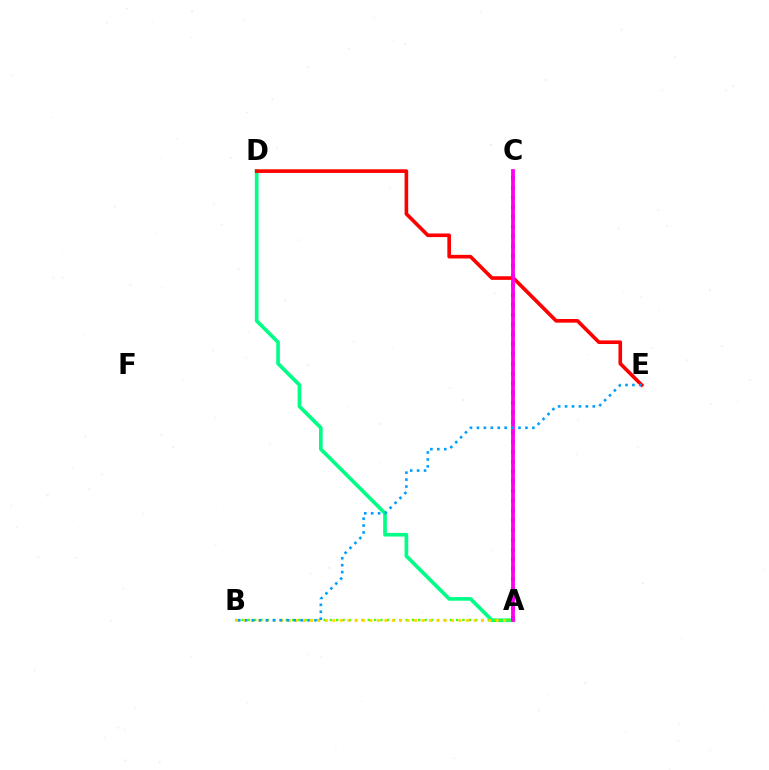{('A', 'D'): [{'color': '#00ff86', 'line_style': 'solid', 'thickness': 2.64}], ('A', 'B'): [{'color': '#4fff00', 'line_style': 'dotted', 'thickness': 1.72}, {'color': '#ffd500', 'line_style': 'dotted', 'thickness': 2.02}], ('A', 'C'): [{'color': '#3700ff', 'line_style': 'dotted', 'thickness': 2.66}, {'color': '#ff00ed', 'line_style': 'solid', 'thickness': 2.73}], ('D', 'E'): [{'color': '#ff0000', 'line_style': 'solid', 'thickness': 2.61}], ('B', 'E'): [{'color': '#009eff', 'line_style': 'dotted', 'thickness': 1.88}]}